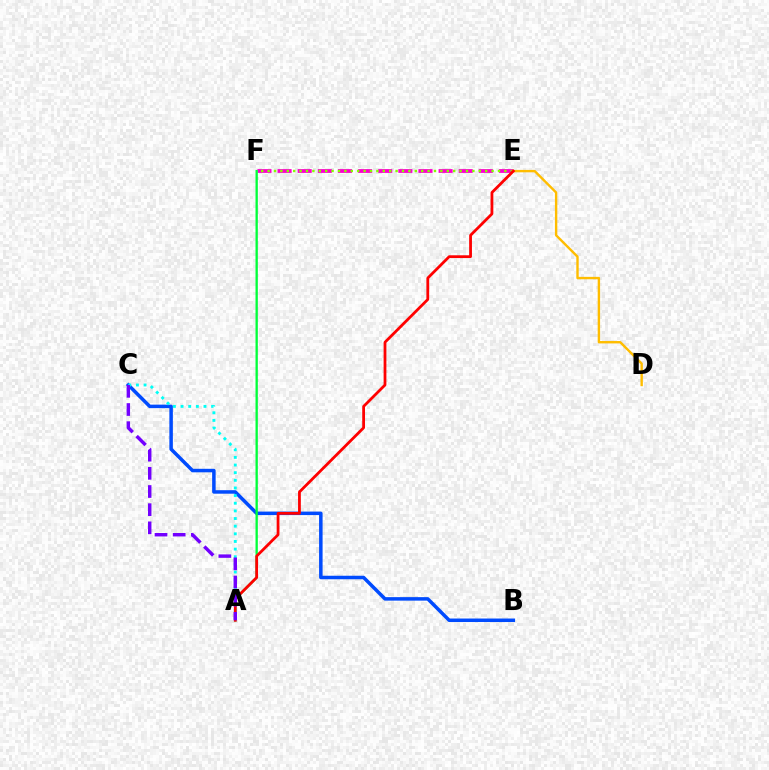{('E', 'F'): [{'color': '#ff00cf', 'line_style': 'dashed', 'thickness': 2.73}, {'color': '#84ff00', 'line_style': 'dotted', 'thickness': 1.74}], ('B', 'C'): [{'color': '#004bff', 'line_style': 'solid', 'thickness': 2.52}], ('D', 'E'): [{'color': '#ffbd00', 'line_style': 'solid', 'thickness': 1.72}], ('A', 'F'): [{'color': '#00ff39', 'line_style': 'solid', 'thickness': 1.67}], ('A', 'C'): [{'color': '#00fff6', 'line_style': 'dotted', 'thickness': 2.08}, {'color': '#7200ff', 'line_style': 'dashed', 'thickness': 2.47}], ('A', 'E'): [{'color': '#ff0000', 'line_style': 'solid', 'thickness': 2.0}]}